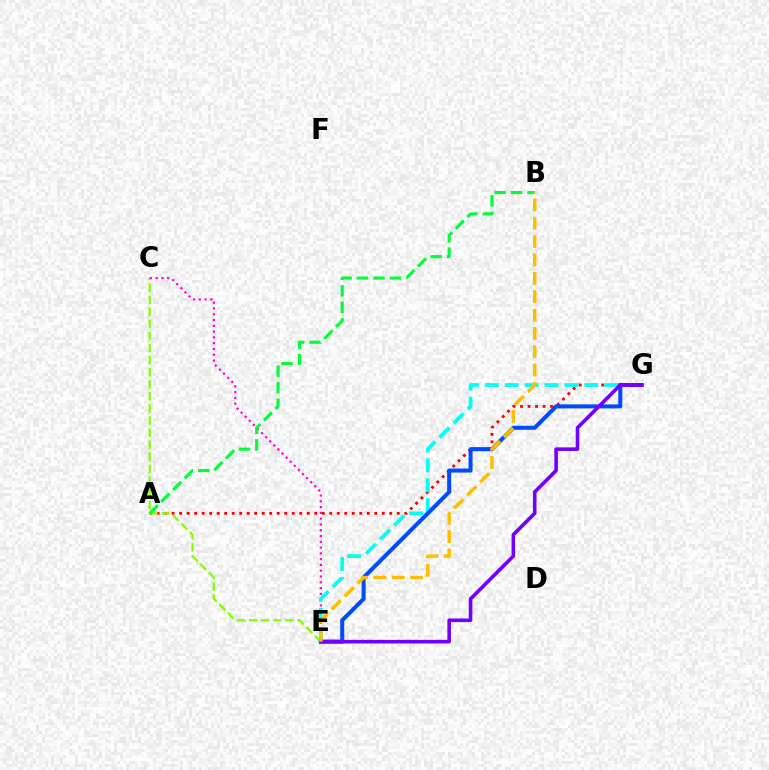{('A', 'G'): [{'color': '#ff0000', 'line_style': 'dotted', 'thickness': 2.04}], ('C', 'E'): [{'color': '#84ff00', 'line_style': 'dashed', 'thickness': 1.64}, {'color': '#ff00cf', 'line_style': 'dotted', 'thickness': 1.57}], ('E', 'G'): [{'color': '#00fff6', 'line_style': 'dashed', 'thickness': 2.7}, {'color': '#004bff', 'line_style': 'solid', 'thickness': 2.91}, {'color': '#7200ff', 'line_style': 'solid', 'thickness': 2.59}], ('A', 'B'): [{'color': '#00ff39', 'line_style': 'dashed', 'thickness': 2.24}], ('B', 'E'): [{'color': '#ffbd00', 'line_style': 'dashed', 'thickness': 2.49}]}